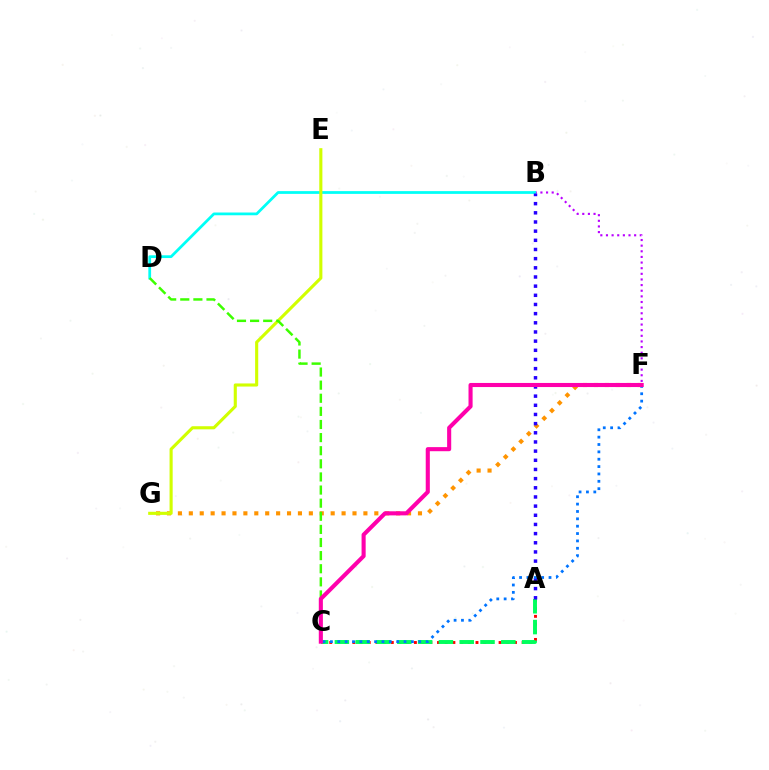{('B', 'F'): [{'color': '#b900ff', 'line_style': 'dotted', 'thickness': 1.53}], ('F', 'G'): [{'color': '#ff9400', 'line_style': 'dotted', 'thickness': 2.96}], ('B', 'D'): [{'color': '#00fff6', 'line_style': 'solid', 'thickness': 1.98}], ('A', 'C'): [{'color': '#ff0000', 'line_style': 'dotted', 'thickness': 2.09}, {'color': '#00ff5c', 'line_style': 'dashed', 'thickness': 2.83}], ('A', 'B'): [{'color': '#2500ff', 'line_style': 'dotted', 'thickness': 2.49}], ('E', 'G'): [{'color': '#d1ff00', 'line_style': 'solid', 'thickness': 2.23}], ('C', 'D'): [{'color': '#3dff00', 'line_style': 'dashed', 'thickness': 1.78}], ('C', 'F'): [{'color': '#0074ff', 'line_style': 'dotted', 'thickness': 2.0}, {'color': '#ff00ac', 'line_style': 'solid', 'thickness': 2.95}]}